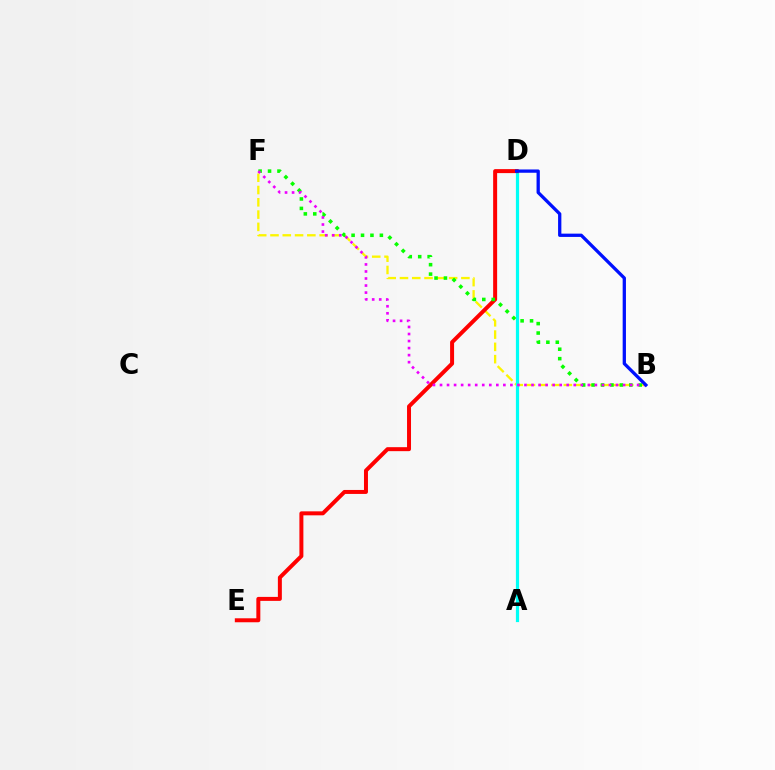{('B', 'F'): [{'color': '#fcf500', 'line_style': 'dashed', 'thickness': 1.67}, {'color': '#08ff00', 'line_style': 'dotted', 'thickness': 2.56}, {'color': '#ee00ff', 'line_style': 'dotted', 'thickness': 1.91}], ('A', 'D'): [{'color': '#00fff6', 'line_style': 'solid', 'thickness': 2.31}], ('D', 'E'): [{'color': '#ff0000', 'line_style': 'solid', 'thickness': 2.86}], ('B', 'D'): [{'color': '#0010ff', 'line_style': 'solid', 'thickness': 2.37}]}